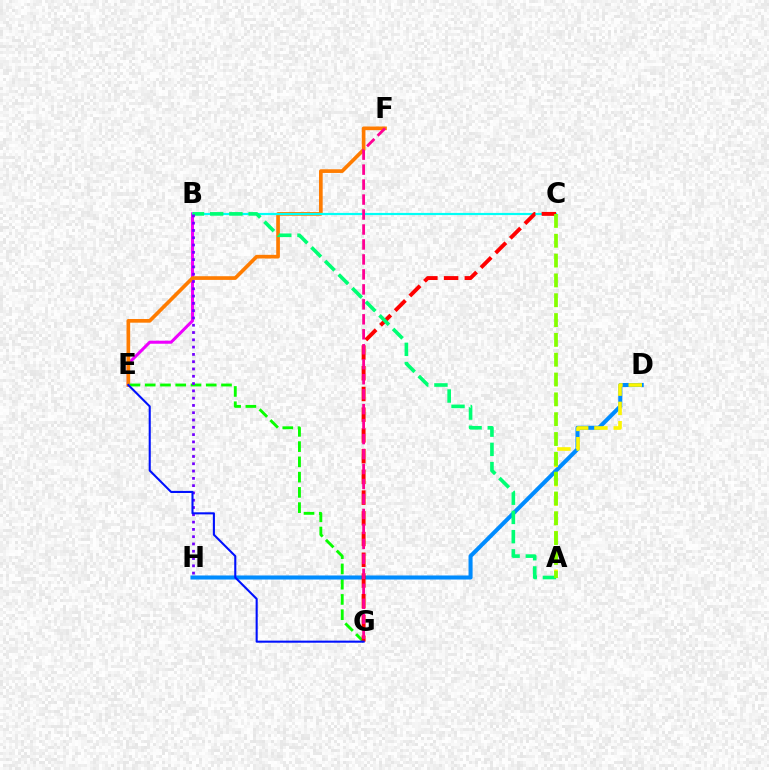{('B', 'E'): [{'color': '#ee00ff', 'line_style': 'solid', 'thickness': 2.19}], ('E', 'F'): [{'color': '#ff7c00', 'line_style': 'solid', 'thickness': 2.65}], ('E', 'G'): [{'color': '#08ff00', 'line_style': 'dashed', 'thickness': 2.07}, {'color': '#0010ff', 'line_style': 'solid', 'thickness': 1.5}], ('B', 'C'): [{'color': '#00fff6', 'line_style': 'solid', 'thickness': 1.57}], ('D', 'H'): [{'color': '#008cff', 'line_style': 'solid', 'thickness': 2.92}], ('A', 'D'): [{'color': '#fcf500', 'line_style': 'dashed', 'thickness': 2.63}], ('C', 'G'): [{'color': '#ff0000', 'line_style': 'dashed', 'thickness': 2.82}], ('A', 'B'): [{'color': '#00ff74', 'line_style': 'dashed', 'thickness': 2.61}], ('B', 'H'): [{'color': '#7200ff', 'line_style': 'dotted', 'thickness': 1.98}], ('F', 'G'): [{'color': '#ff0094', 'line_style': 'dashed', 'thickness': 2.03}], ('A', 'C'): [{'color': '#84ff00', 'line_style': 'dashed', 'thickness': 2.69}]}